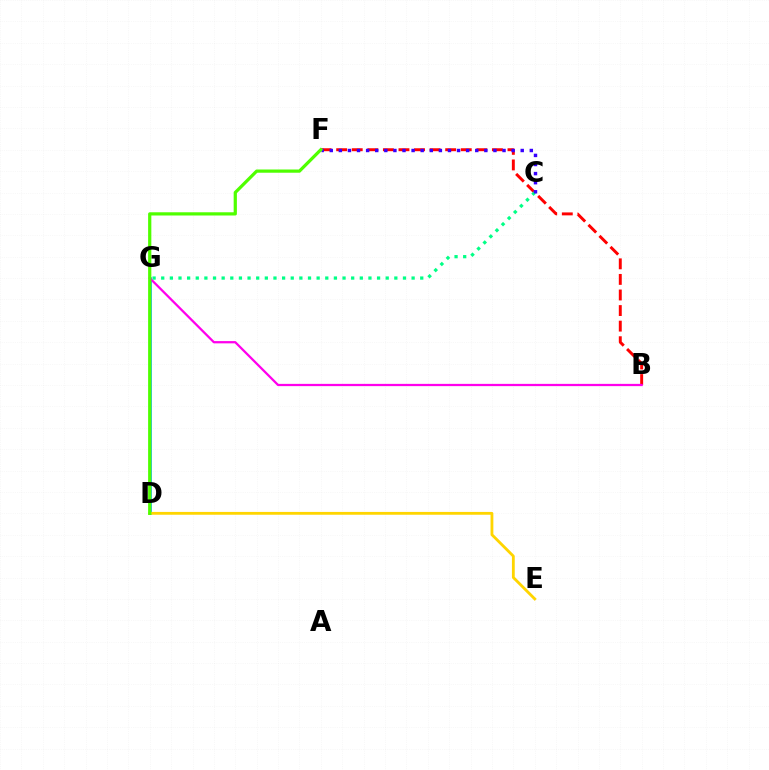{('D', 'G'): [{'color': '#009eff', 'line_style': 'solid', 'thickness': 1.86}], ('B', 'F'): [{'color': '#ff0000', 'line_style': 'dashed', 'thickness': 2.12}], ('B', 'G'): [{'color': '#ff00ed', 'line_style': 'solid', 'thickness': 1.63}], ('D', 'E'): [{'color': '#ffd500', 'line_style': 'solid', 'thickness': 2.03}], ('C', 'G'): [{'color': '#00ff86', 'line_style': 'dotted', 'thickness': 2.35}], ('C', 'F'): [{'color': '#3700ff', 'line_style': 'dotted', 'thickness': 2.47}], ('D', 'F'): [{'color': '#4fff00', 'line_style': 'solid', 'thickness': 2.32}]}